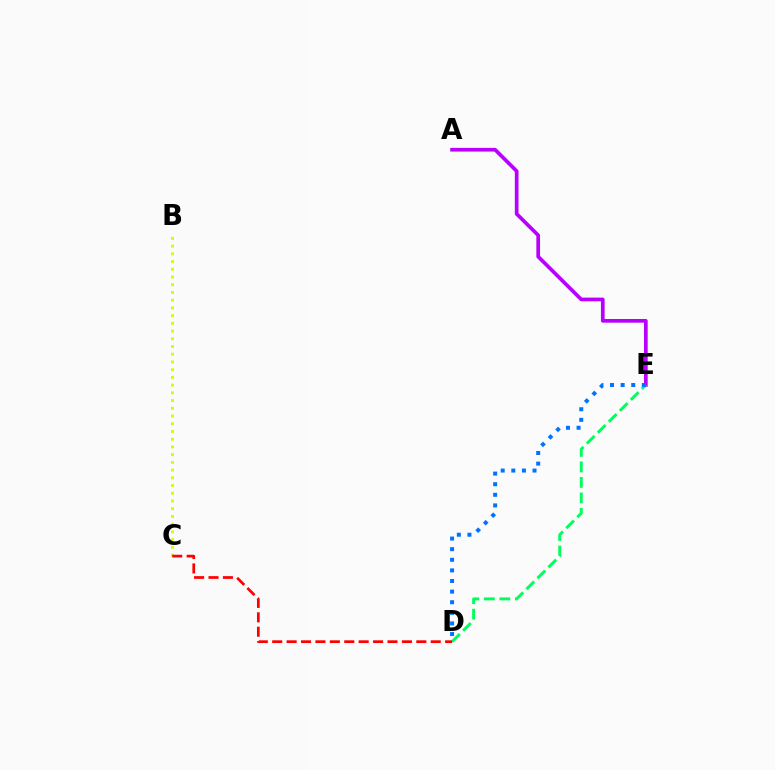{('A', 'E'): [{'color': '#b900ff', 'line_style': 'solid', 'thickness': 2.66}], ('D', 'E'): [{'color': '#00ff5c', 'line_style': 'dashed', 'thickness': 2.11}, {'color': '#0074ff', 'line_style': 'dotted', 'thickness': 2.88}], ('B', 'C'): [{'color': '#d1ff00', 'line_style': 'dotted', 'thickness': 2.1}], ('C', 'D'): [{'color': '#ff0000', 'line_style': 'dashed', 'thickness': 1.96}]}